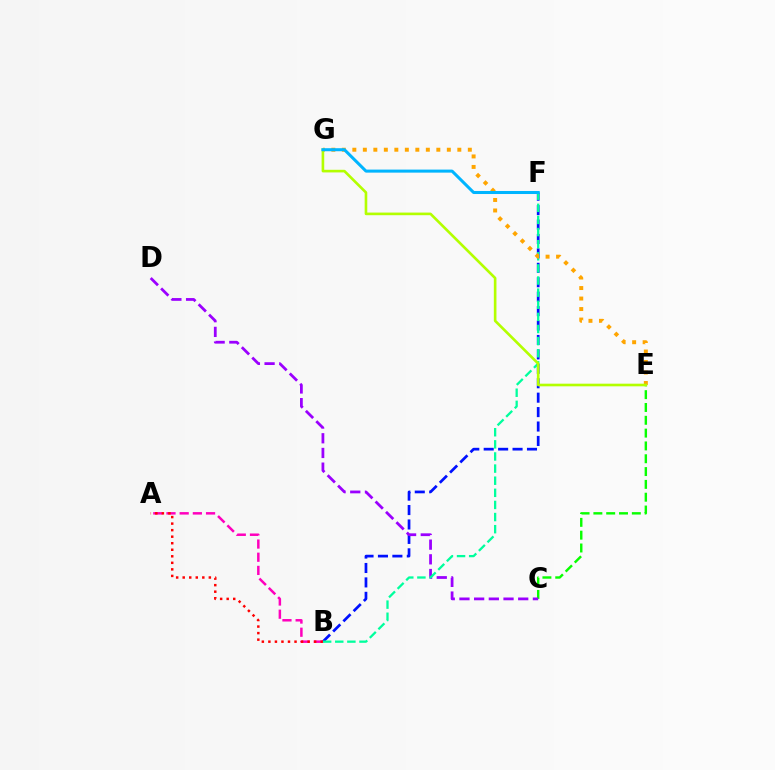{('B', 'F'): [{'color': '#0010ff', 'line_style': 'dashed', 'thickness': 1.96}, {'color': '#00ff9d', 'line_style': 'dashed', 'thickness': 1.65}], ('C', 'E'): [{'color': '#08ff00', 'line_style': 'dashed', 'thickness': 1.74}], ('C', 'D'): [{'color': '#9b00ff', 'line_style': 'dashed', 'thickness': 2.0}], ('E', 'G'): [{'color': '#ffa500', 'line_style': 'dotted', 'thickness': 2.85}, {'color': '#b3ff00', 'line_style': 'solid', 'thickness': 1.89}], ('A', 'B'): [{'color': '#ff00bd', 'line_style': 'dashed', 'thickness': 1.79}, {'color': '#ff0000', 'line_style': 'dotted', 'thickness': 1.78}], ('F', 'G'): [{'color': '#00b5ff', 'line_style': 'solid', 'thickness': 2.19}]}